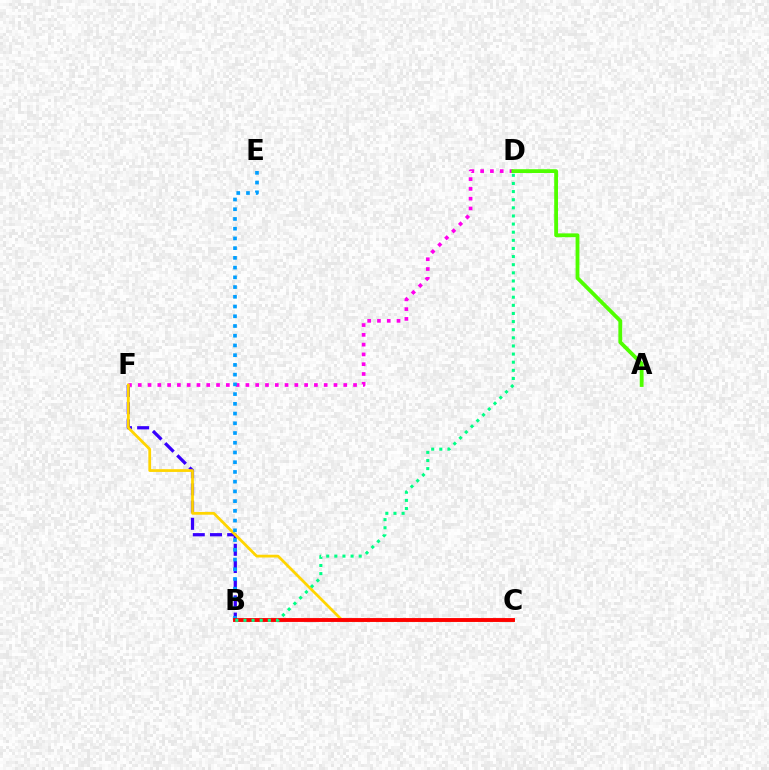{('B', 'F'): [{'color': '#3700ff', 'line_style': 'dashed', 'thickness': 2.34}], ('D', 'F'): [{'color': '#ff00ed', 'line_style': 'dotted', 'thickness': 2.66}], ('C', 'F'): [{'color': '#ffd500', 'line_style': 'solid', 'thickness': 1.99}], ('B', 'E'): [{'color': '#009eff', 'line_style': 'dotted', 'thickness': 2.64}], ('A', 'D'): [{'color': '#4fff00', 'line_style': 'solid', 'thickness': 2.74}], ('B', 'C'): [{'color': '#ff0000', 'line_style': 'solid', 'thickness': 2.79}], ('B', 'D'): [{'color': '#00ff86', 'line_style': 'dotted', 'thickness': 2.21}]}